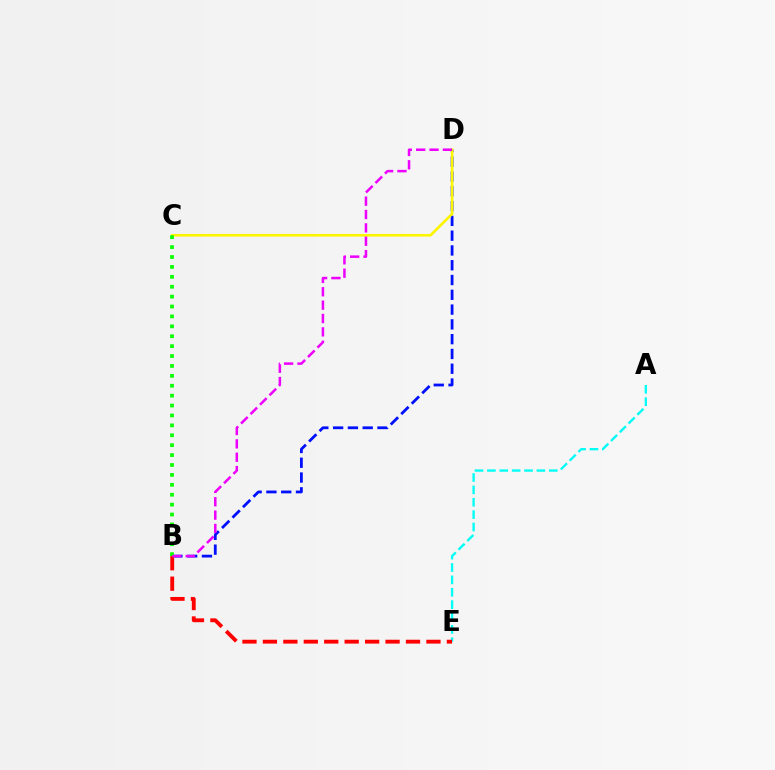{('A', 'E'): [{'color': '#00fff6', 'line_style': 'dashed', 'thickness': 1.68}], ('B', 'D'): [{'color': '#0010ff', 'line_style': 'dashed', 'thickness': 2.01}, {'color': '#ee00ff', 'line_style': 'dashed', 'thickness': 1.82}], ('B', 'E'): [{'color': '#ff0000', 'line_style': 'dashed', 'thickness': 2.78}], ('C', 'D'): [{'color': '#fcf500', 'line_style': 'solid', 'thickness': 1.89}], ('B', 'C'): [{'color': '#08ff00', 'line_style': 'dotted', 'thickness': 2.69}]}